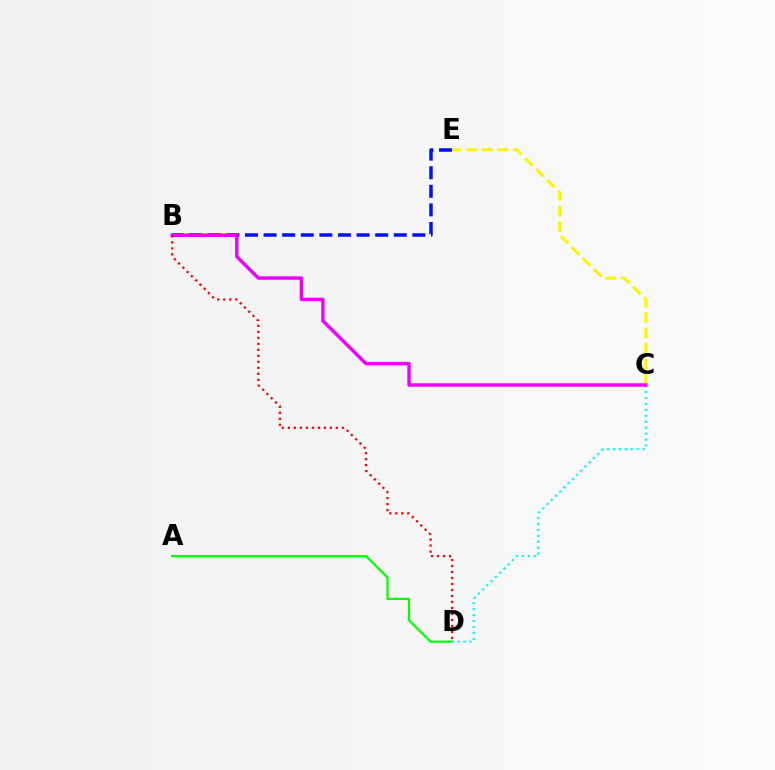{('A', 'D'): [{'color': '#08ff00', 'line_style': 'solid', 'thickness': 1.63}], ('C', 'E'): [{'color': '#fcf500', 'line_style': 'dashed', 'thickness': 2.11}], ('B', 'E'): [{'color': '#0010ff', 'line_style': 'dashed', 'thickness': 2.53}], ('C', 'D'): [{'color': '#00fff6', 'line_style': 'dotted', 'thickness': 1.61}], ('B', 'C'): [{'color': '#ee00ff', 'line_style': 'solid', 'thickness': 2.47}], ('B', 'D'): [{'color': '#ff0000', 'line_style': 'dotted', 'thickness': 1.63}]}